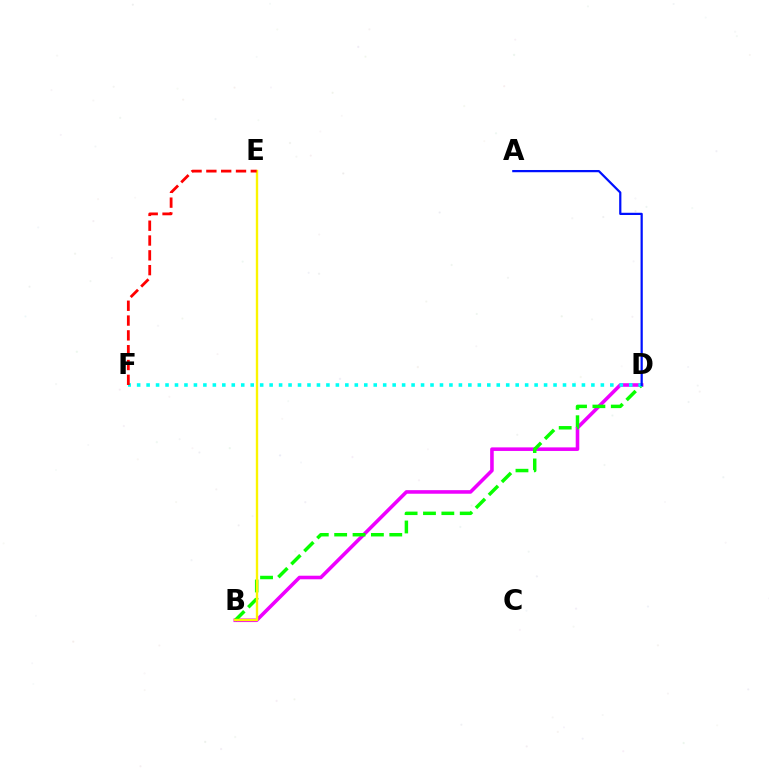{('B', 'D'): [{'color': '#ee00ff', 'line_style': 'solid', 'thickness': 2.57}, {'color': '#08ff00', 'line_style': 'dashed', 'thickness': 2.5}], ('D', 'F'): [{'color': '#00fff6', 'line_style': 'dotted', 'thickness': 2.57}], ('B', 'E'): [{'color': '#fcf500', 'line_style': 'solid', 'thickness': 1.7}], ('A', 'D'): [{'color': '#0010ff', 'line_style': 'solid', 'thickness': 1.6}], ('E', 'F'): [{'color': '#ff0000', 'line_style': 'dashed', 'thickness': 2.01}]}